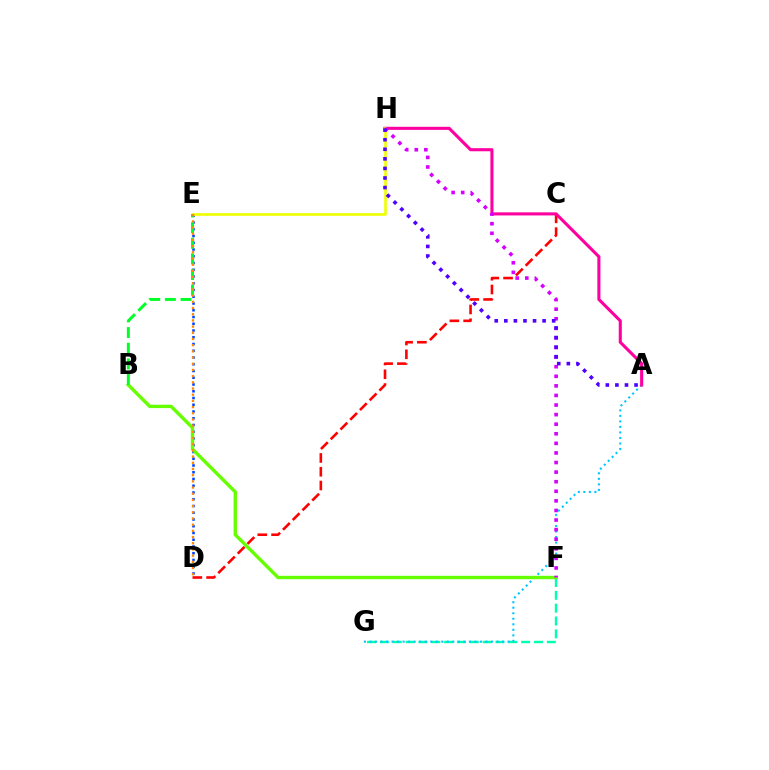{('C', 'D'): [{'color': '#ff0000', 'line_style': 'dashed', 'thickness': 1.87}], ('F', 'G'): [{'color': '#00ffaf', 'line_style': 'dashed', 'thickness': 1.74}], ('A', 'G'): [{'color': '#00c7ff', 'line_style': 'dotted', 'thickness': 1.5}], ('A', 'H'): [{'color': '#ff00a0', 'line_style': 'solid', 'thickness': 2.23}, {'color': '#4f00ff', 'line_style': 'dotted', 'thickness': 2.6}], ('D', 'E'): [{'color': '#003fff', 'line_style': 'dotted', 'thickness': 1.83}, {'color': '#ff8800', 'line_style': 'dotted', 'thickness': 1.68}], ('B', 'F'): [{'color': '#66ff00', 'line_style': 'solid', 'thickness': 2.43}], ('E', 'H'): [{'color': '#eeff00', 'line_style': 'solid', 'thickness': 1.88}], ('B', 'E'): [{'color': '#00ff27', 'line_style': 'dashed', 'thickness': 2.13}], ('F', 'H'): [{'color': '#d600ff', 'line_style': 'dotted', 'thickness': 2.6}]}